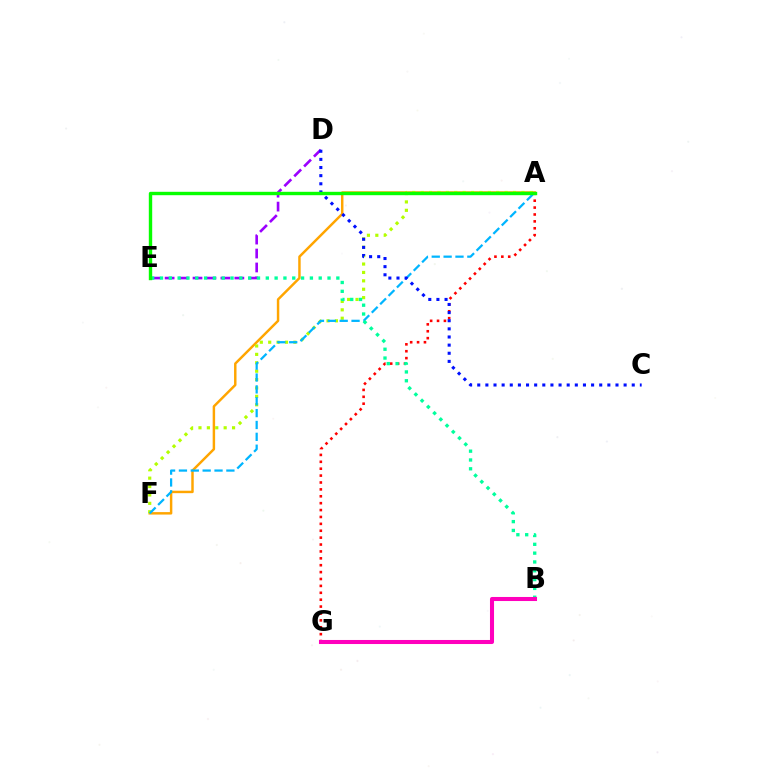{('D', 'E'): [{'color': '#9b00ff', 'line_style': 'dashed', 'thickness': 1.89}], ('A', 'G'): [{'color': '#ff0000', 'line_style': 'dotted', 'thickness': 1.87}], ('A', 'F'): [{'color': '#ffa500', 'line_style': 'solid', 'thickness': 1.77}, {'color': '#b3ff00', 'line_style': 'dotted', 'thickness': 2.28}, {'color': '#00b5ff', 'line_style': 'dashed', 'thickness': 1.61}], ('C', 'D'): [{'color': '#0010ff', 'line_style': 'dotted', 'thickness': 2.21}], ('B', 'E'): [{'color': '#00ff9d', 'line_style': 'dotted', 'thickness': 2.4}], ('B', 'G'): [{'color': '#ff00bd', 'line_style': 'solid', 'thickness': 2.92}], ('A', 'E'): [{'color': '#08ff00', 'line_style': 'solid', 'thickness': 2.44}]}